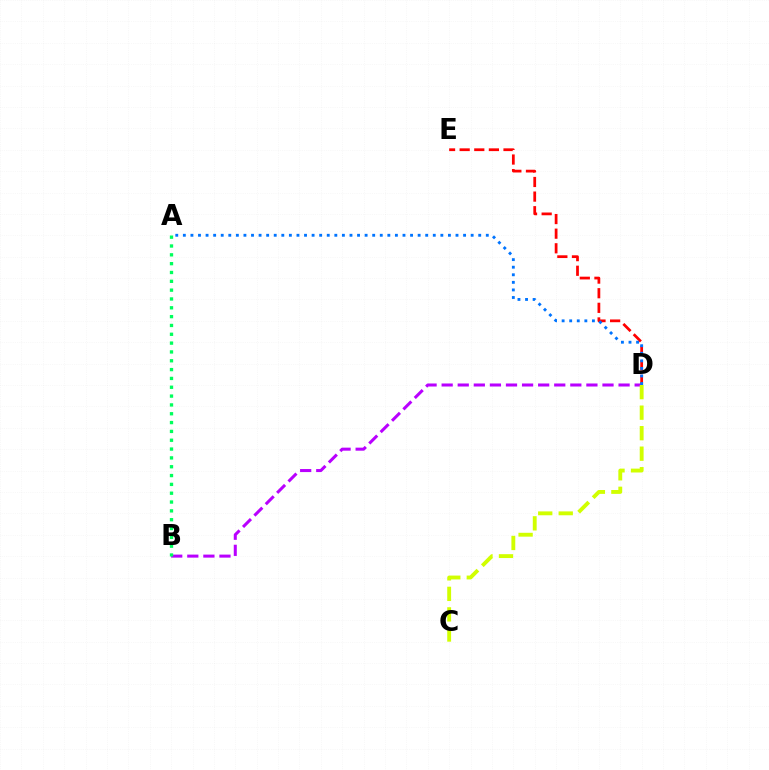{('D', 'E'): [{'color': '#ff0000', 'line_style': 'dashed', 'thickness': 1.99}], ('B', 'D'): [{'color': '#b900ff', 'line_style': 'dashed', 'thickness': 2.18}], ('A', 'D'): [{'color': '#0074ff', 'line_style': 'dotted', 'thickness': 2.06}], ('C', 'D'): [{'color': '#d1ff00', 'line_style': 'dashed', 'thickness': 2.79}], ('A', 'B'): [{'color': '#00ff5c', 'line_style': 'dotted', 'thickness': 2.4}]}